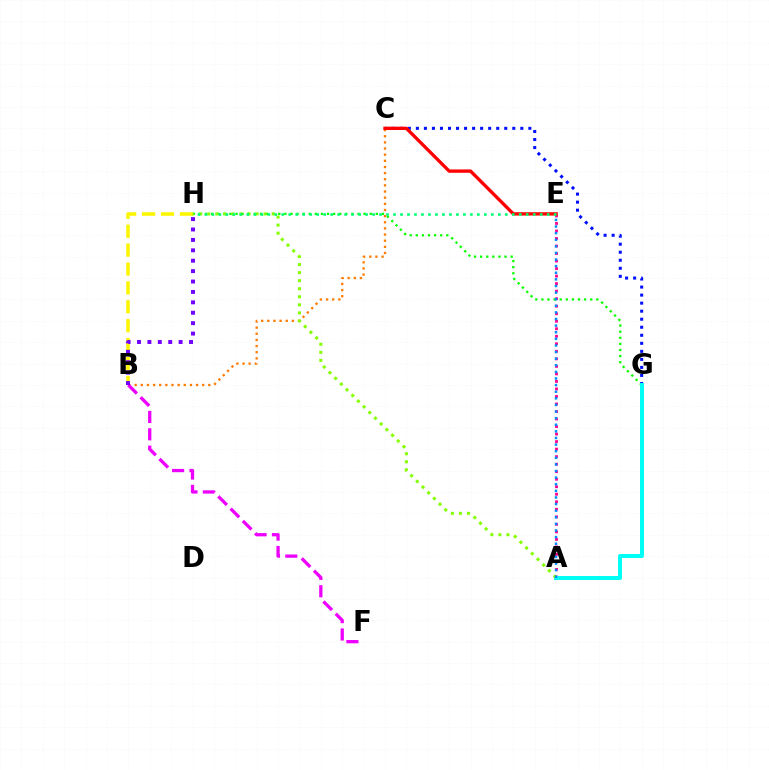{('G', 'H'): [{'color': '#08ff00', 'line_style': 'dotted', 'thickness': 1.66}], ('B', 'C'): [{'color': '#ff7c00', 'line_style': 'dotted', 'thickness': 1.67}], ('B', 'H'): [{'color': '#fcf500', 'line_style': 'dashed', 'thickness': 2.57}, {'color': '#7200ff', 'line_style': 'dotted', 'thickness': 2.83}], ('C', 'G'): [{'color': '#0010ff', 'line_style': 'dotted', 'thickness': 2.18}], ('A', 'E'): [{'color': '#ff0094', 'line_style': 'dotted', 'thickness': 2.04}, {'color': '#008cff', 'line_style': 'dotted', 'thickness': 1.8}], ('A', 'G'): [{'color': '#00fff6', 'line_style': 'solid', 'thickness': 2.86}], ('A', 'H'): [{'color': '#84ff00', 'line_style': 'dotted', 'thickness': 2.19}], ('C', 'E'): [{'color': '#ff0000', 'line_style': 'solid', 'thickness': 2.4}], ('E', 'H'): [{'color': '#00ff74', 'line_style': 'dotted', 'thickness': 1.9}], ('B', 'F'): [{'color': '#ee00ff', 'line_style': 'dashed', 'thickness': 2.36}]}